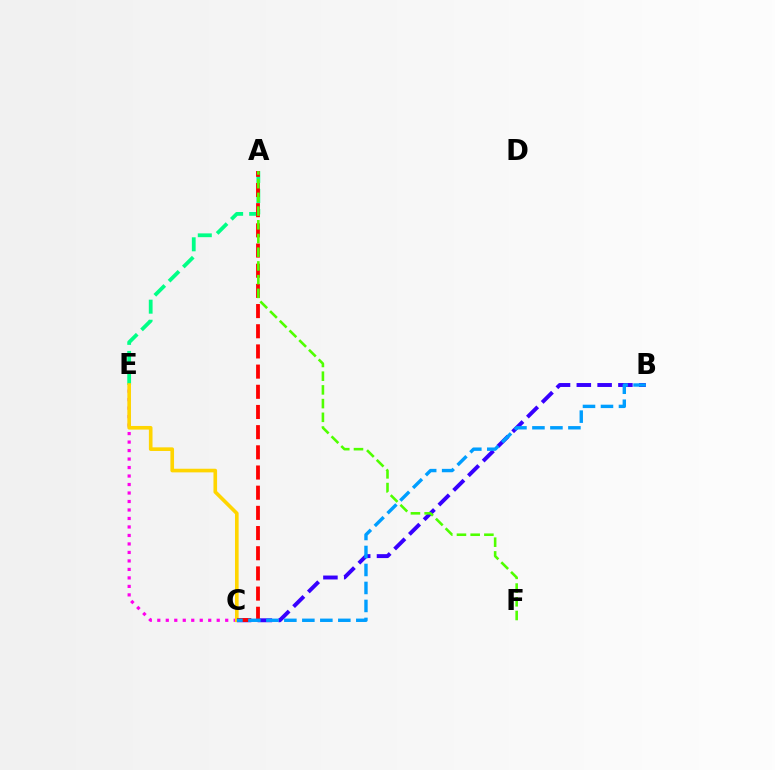{('A', 'E'): [{'color': '#00ff86', 'line_style': 'dashed', 'thickness': 2.73}], ('B', 'C'): [{'color': '#3700ff', 'line_style': 'dashed', 'thickness': 2.83}, {'color': '#009eff', 'line_style': 'dashed', 'thickness': 2.44}], ('C', 'E'): [{'color': '#ff00ed', 'line_style': 'dotted', 'thickness': 2.31}, {'color': '#ffd500', 'line_style': 'solid', 'thickness': 2.62}], ('A', 'C'): [{'color': '#ff0000', 'line_style': 'dashed', 'thickness': 2.74}], ('A', 'F'): [{'color': '#4fff00', 'line_style': 'dashed', 'thickness': 1.86}]}